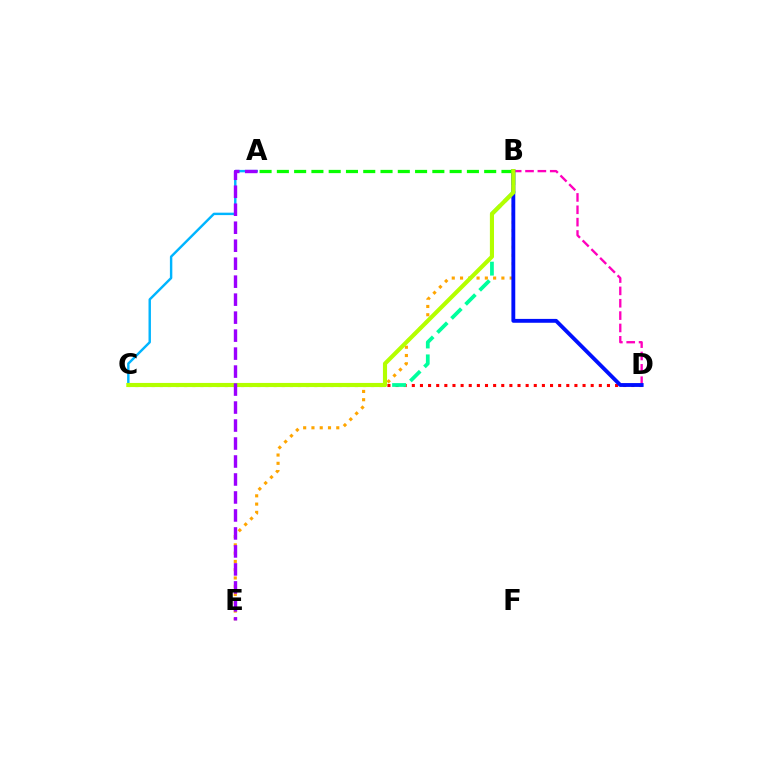{('C', 'D'): [{'color': '#ff0000', 'line_style': 'dotted', 'thickness': 2.21}], ('A', 'C'): [{'color': '#00b5ff', 'line_style': 'solid', 'thickness': 1.74}], ('B', 'C'): [{'color': '#00ff9d', 'line_style': 'dashed', 'thickness': 2.7}, {'color': '#b3ff00', 'line_style': 'solid', 'thickness': 2.97}], ('B', 'D'): [{'color': '#ff00bd', 'line_style': 'dashed', 'thickness': 1.68}, {'color': '#0010ff', 'line_style': 'solid', 'thickness': 2.78}], ('B', 'E'): [{'color': '#ffa500', 'line_style': 'dotted', 'thickness': 2.25}], ('A', 'B'): [{'color': '#08ff00', 'line_style': 'dashed', 'thickness': 2.35}], ('A', 'E'): [{'color': '#9b00ff', 'line_style': 'dashed', 'thickness': 2.44}]}